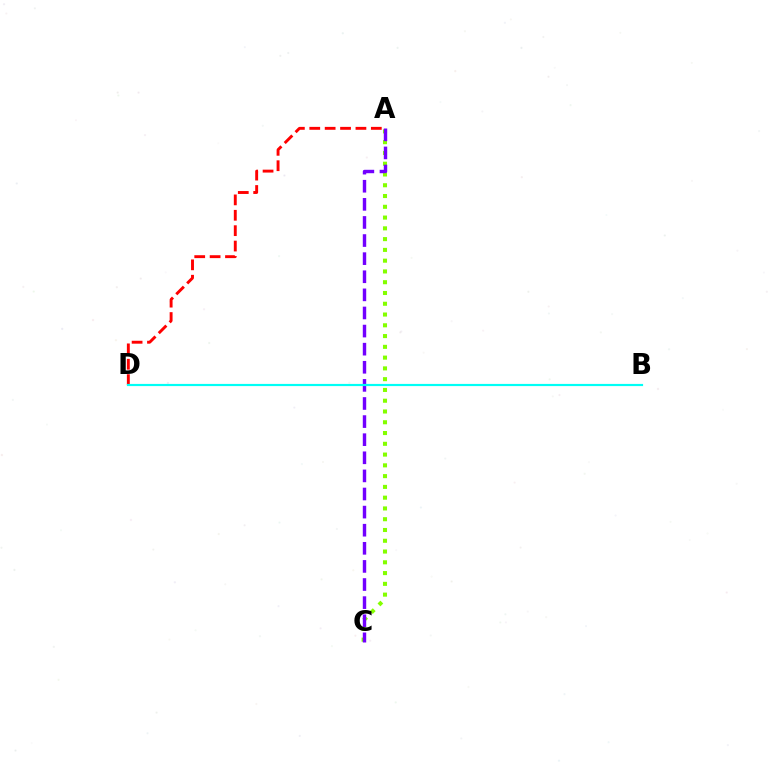{('A', 'C'): [{'color': '#84ff00', 'line_style': 'dotted', 'thickness': 2.93}, {'color': '#7200ff', 'line_style': 'dashed', 'thickness': 2.46}], ('A', 'D'): [{'color': '#ff0000', 'line_style': 'dashed', 'thickness': 2.09}], ('B', 'D'): [{'color': '#00fff6', 'line_style': 'solid', 'thickness': 1.57}]}